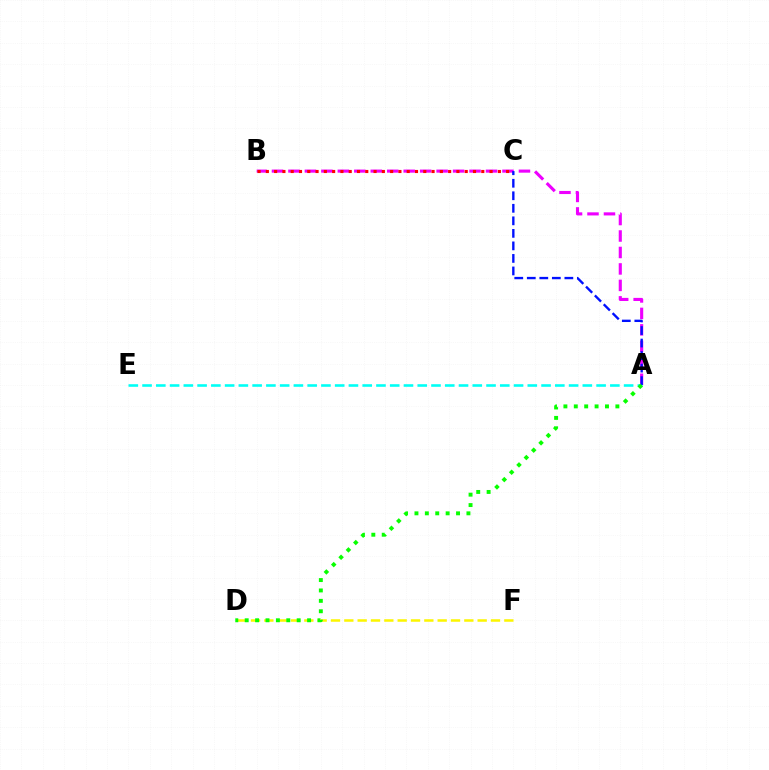{('A', 'B'): [{'color': '#ee00ff', 'line_style': 'dashed', 'thickness': 2.24}], ('A', 'E'): [{'color': '#00fff6', 'line_style': 'dashed', 'thickness': 1.87}], ('B', 'C'): [{'color': '#ff0000', 'line_style': 'dotted', 'thickness': 2.25}], ('D', 'F'): [{'color': '#fcf500', 'line_style': 'dashed', 'thickness': 1.81}], ('A', 'C'): [{'color': '#0010ff', 'line_style': 'dashed', 'thickness': 1.7}], ('A', 'D'): [{'color': '#08ff00', 'line_style': 'dotted', 'thickness': 2.82}]}